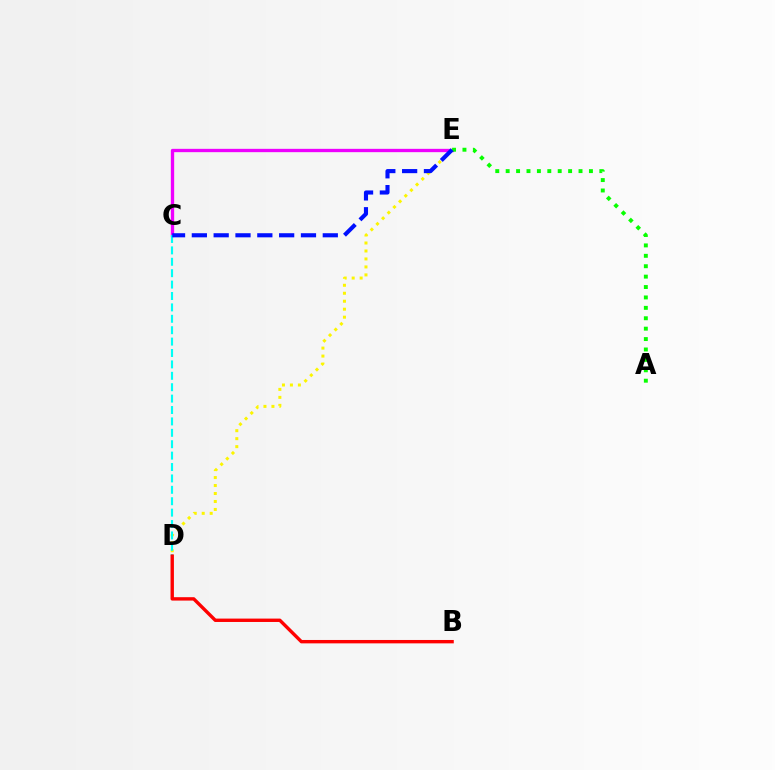{('C', 'E'): [{'color': '#ee00ff', 'line_style': 'solid', 'thickness': 2.4}, {'color': '#0010ff', 'line_style': 'dashed', 'thickness': 2.96}], ('D', 'E'): [{'color': '#fcf500', 'line_style': 'dotted', 'thickness': 2.17}], ('C', 'D'): [{'color': '#00fff6', 'line_style': 'dashed', 'thickness': 1.55}], ('A', 'E'): [{'color': '#08ff00', 'line_style': 'dotted', 'thickness': 2.83}], ('B', 'D'): [{'color': '#ff0000', 'line_style': 'solid', 'thickness': 2.44}]}